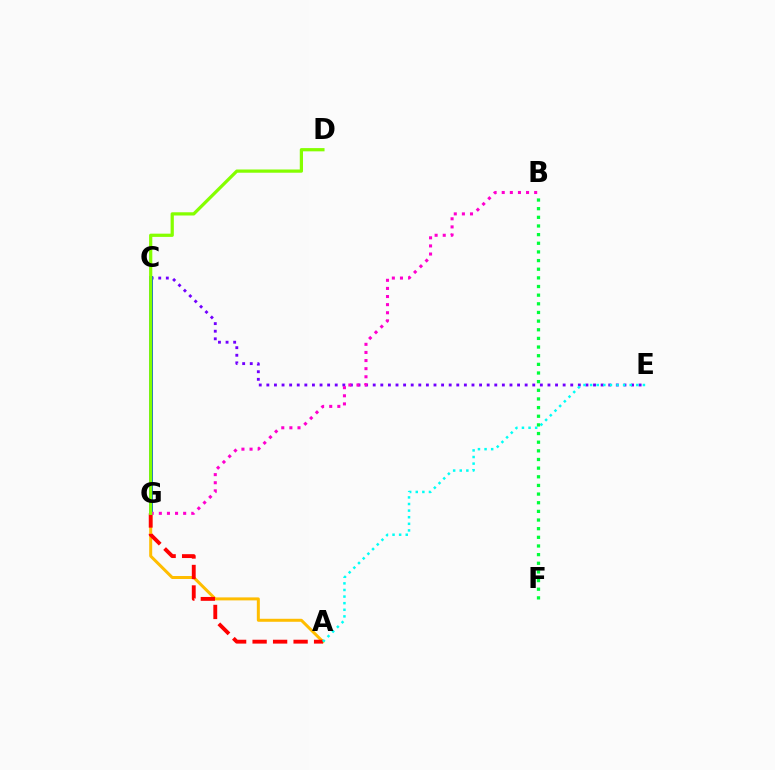{('C', 'E'): [{'color': '#7200ff', 'line_style': 'dotted', 'thickness': 2.06}], ('A', 'G'): [{'color': '#ffbd00', 'line_style': 'solid', 'thickness': 2.16}, {'color': '#ff0000', 'line_style': 'dashed', 'thickness': 2.78}], ('C', 'G'): [{'color': '#004bff', 'line_style': 'solid', 'thickness': 2.86}], ('A', 'E'): [{'color': '#00fff6', 'line_style': 'dotted', 'thickness': 1.79}], ('B', 'G'): [{'color': '#ff00cf', 'line_style': 'dotted', 'thickness': 2.2}], ('B', 'F'): [{'color': '#00ff39', 'line_style': 'dotted', 'thickness': 2.35}], ('D', 'G'): [{'color': '#84ff00', 'line_style': 'solid', 'thickness': 2.33}]}